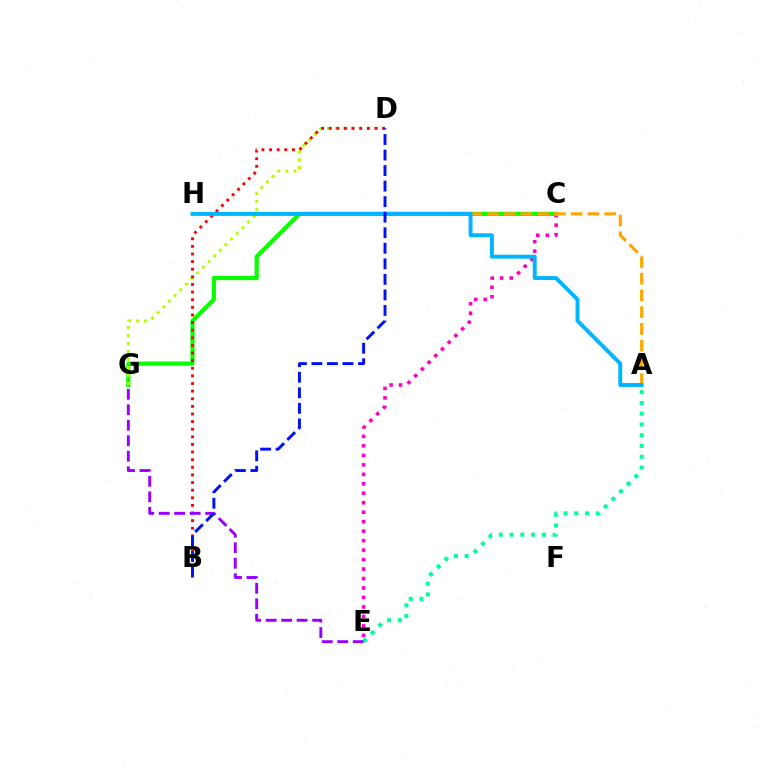{('C', 'E'): [{'color': '#ff00bd', 'line_style': 'dotted', 'thickness': 2.57}], ('C', 'G'): [{'color': '#08ff00', 'line_style': 'solid', 'thickness': 3.0}], ('D', 'G'): [{'color': '#b3ff00', 'line_style': 'dotted', 'thickness': 2.17}], ('A', 'H'): [{'color': '#ffa500', 'line_style': 'dashed', 'thickness': 2.28}, {'color': '#00b5ff', 'line_style': 'solid', 'thickness': 2.83}], ('A', 'E'): [{'color': '#00ff9d', 'line_style': 'dotted', 'thickness': 2.92}], ('B', 'D'): [{'color': '#ff0000', 'line_style': 'dotted', 'thickness': 2.07}, {'color': '#0010ff', 'line_style': 'dashed', 'thickness': 2.11}], ('E', 'G'): [{'color': '#9b00ff', 'line_style': 'dashed', 'thickness': 2.1}]}